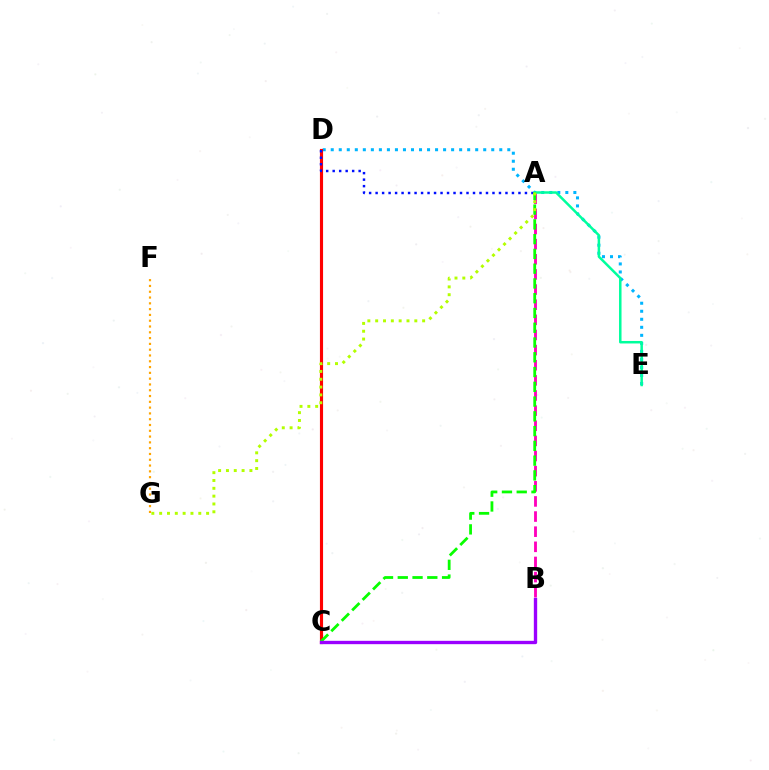{('D', 'E'): [{'color': '#00b5ff', 'line_style': 'dotted', 'thickness': 2.18}], ('C', 'D'): [{'color': '#ff0000', 'line_style': 'solid', 'thickness': 2.26}], ('A', 'D'): [{'color': '#0010ff', 'line_style': 'dotted', 'thickness': 1.76}], ('A', 'B'): [{'color': '#ff00bd', 'line_style': 'dashed', 'thickness': 2.06}], ('F', 'G'): [{'color': '#ffa500', 'line_style': 'dotted', 'thickness': 1.57}], ('A', 'E'): [{'color': '#00ff9d', 'line_style': 'solid', 'thickness': 1.79}], ('A', 'C'): [{'color': '#08ff00', 'line_style': 'dashed', 'thickness': 2.01}], ('B', 'C'): [{'color': '#9b00ff', 'line_style': 'solid', 'thickness': 2.41}], ('A', 'G'): [{'color': '#b3ff00', 'line_style': 'dotted', 'thickness': 2.13}]}